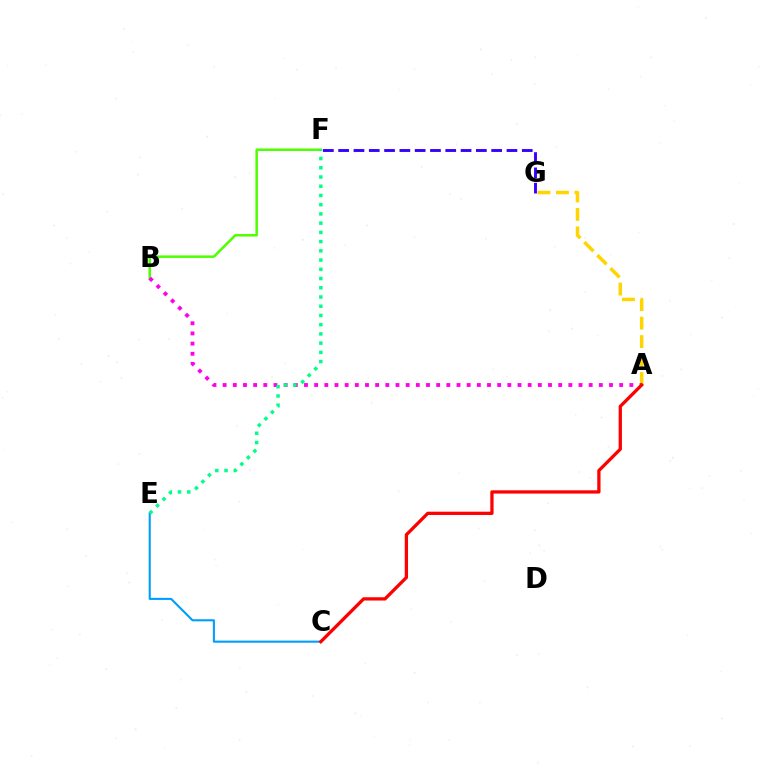{('B', 'F'): [{'color': '#4fff00', 'line_style': 'solid', 'thickness': 1.8}], ('F', 'G'): [{'color': '#3700ff', 'line_style': 'dashed', 'thickness': 2.08}], ('A', 'G'): [{'color': '#ffd500', 'line_style': 'dashed', 'thickness': 2.51}], ('C', 'E'): [{'color': '#009eff', 'line_style': 'solid', 'thickness': 1.51}], ('A', 'B'): [{'color': '#ff00ed', 'line_style': 'dotted', 'thickness': 2.76}], ('A', 'C'): [{'color': '#ff0000', 'line_style': 'solid', 'thickness': 2.36}], ('E', 'F'): [{'color': '#00ff86', 'line_style': 'dotted', 'thickness': 2.51}]}